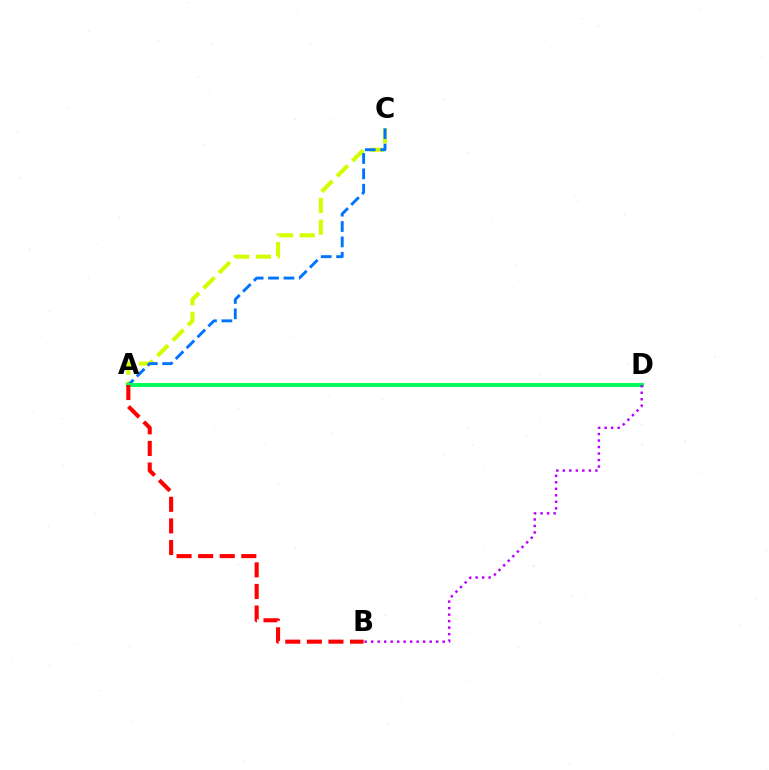{('A', 'C'): [{'color': '#d1ff00', 'line_style': 'dashed', 'thickness': 2.95}, {'color': '#0074ff', 'line_style': 'dashed', 'thickness': 2.09}], ('A', 'D'): [{'color': '#00ff5c', 'line_style': 'solid', 'thickness': 2.87}], ('A', 'B'): [{'color': '#ff0000', 'line_style': 'dashed', 'thickness': 2.93}], ('B', 'D'): [{'color': '#b900ff', 'line_style': 'dotted', 'thickness': 1.77}]}